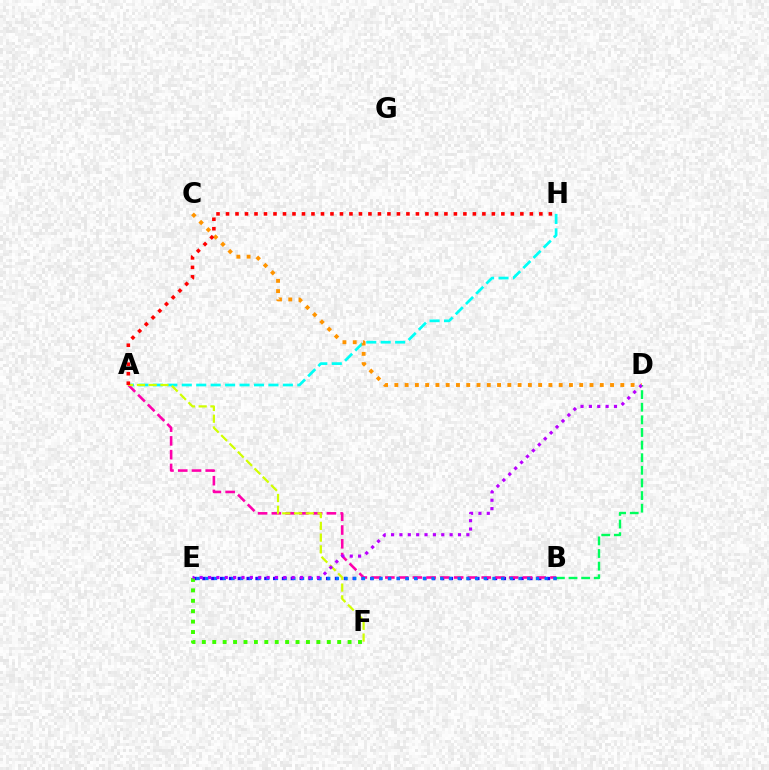{('A', 'H'): [{'color': '#00fff6', 'line_style': 'dashed', 'thickness': 1.96}, {'color': '#ff0000', 'line_style': 'dotted', 'thickness': 2.58}], ('B', 'D'): [{'color': '#00ff5c', 'line_style': 'dashed', 'thickness': 1.71}], ('B', 'E'): [{'color': '#2500ff', 'line_style': 'dotted', 'thickness': 2.4}, {'color': '#0074ff', 'line_style': 'dotted', 'thickness': 2.36}], ('C', 'D'): [{'color': '#ff9400', 'line_style': 'dotted', 'thickness': 2.79}], ('A', 'B'): [{'color': '#ff00ac', 'line_style': 'dashed', 'thickness': 1.87}], ('E', 'F'): [{'color': '#3dff00', 'line_style': 'dotted', 'thickness': 2.83}], ('A', 'F'): [{'color': '#d1ff00', 'line_style': 'dashed', 'thickness': 1.6}], ('D', 'E'): [{'color': '#b900ff', 'line_style': 'dotted', 'thickness': 2.27}]}